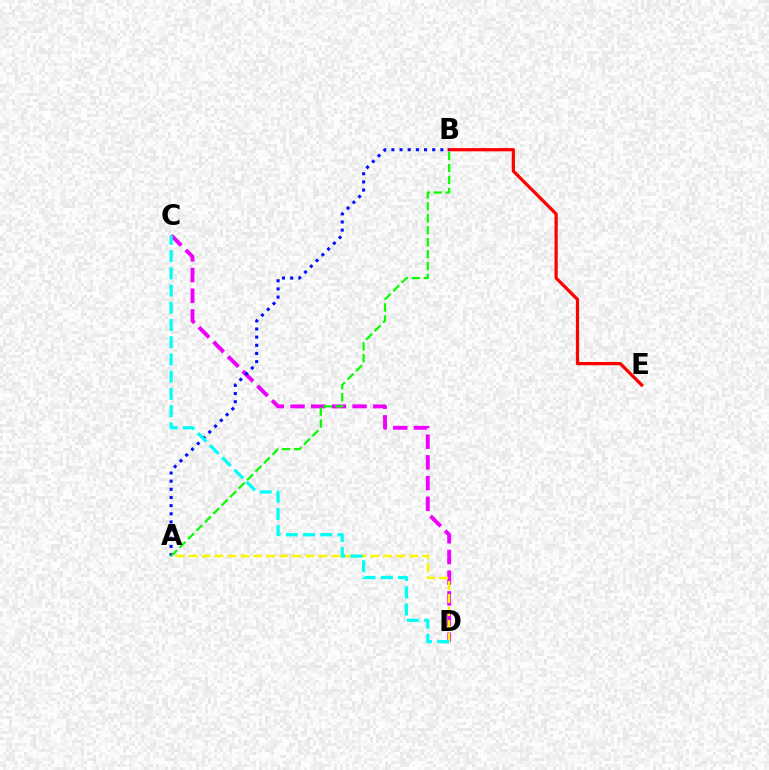{('B', 'E'): [{'color': '#ff0000', 'line_style': 'solid', 'thickness': 2.33}], ('C', 'D'): [{'color': '#ee00ff', 'line_style': 'dashed', 'thickness': 2.81}, {'color': '#00fff6', 'line_style': 'dashed', 'thickness': 2.34}], ('A', 'D'): [{'color': '#fcf500', 'line_style': 'dashed', 'thickness': 1.76}], ('A', 'B'): [{'color': '#0010ff', 'line_style': 'dotted', 'thickness': 2.22}, {'color': '#08ff00', 'line_style': 'dashed', 'thickness': 1.62}]}